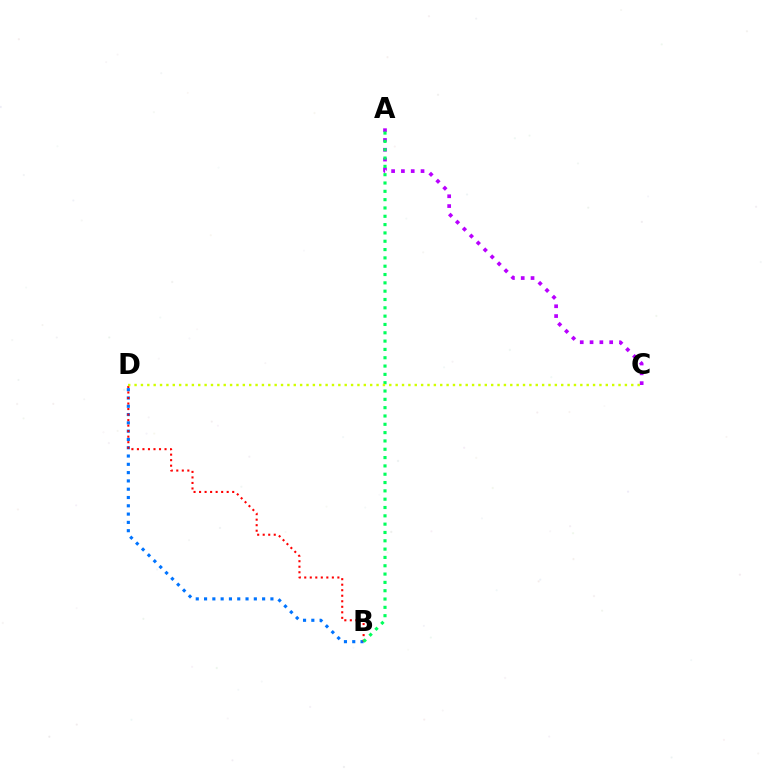{('B', 'D'): [{'color': '#0074ff', 'line_style': 'dotted', 'thickness': 2.25}, {'color': '#ff0000', 'line_style': 'dotted', 'thickness': 1.5}], ('A', 'C'): [{'color': '#b900ff', 'line_style': 'dotted', 'thickness': 2.67}], ('A', 'B'): [{'color': '#00ff5c', 'line_style': 'dotted', 'thickness': 2.26}], ('C', 'D'): [{'color': '#d1ff00', 'line_style': 'dotted', 'thickness': 1.73}]}